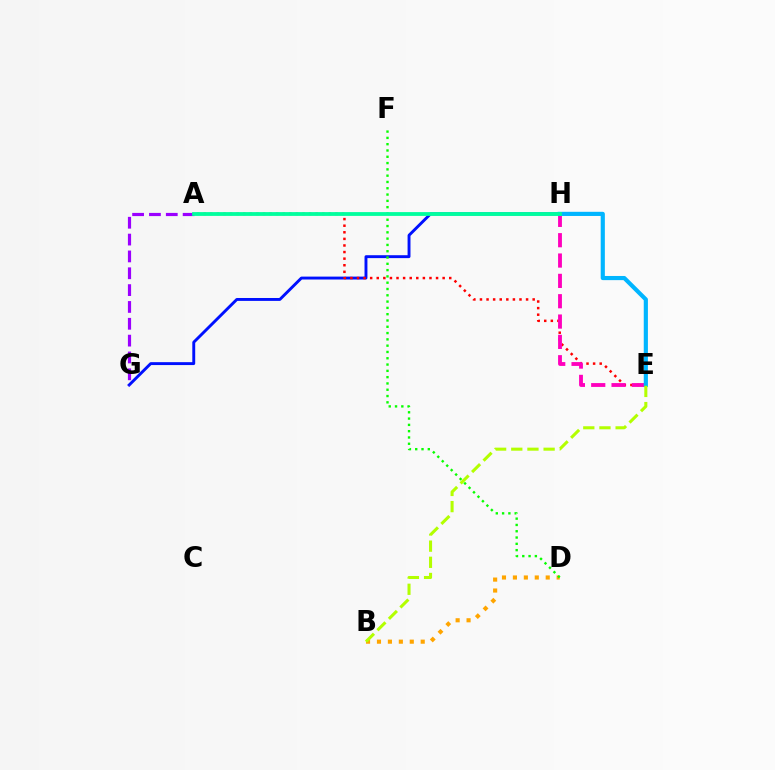{('B', 'D'): [{'color': '#ffa500', 'line_style': 'dotted', 'thickness': 2.97}], ('G', 'H'): [{'color': '#0010ff', 'line_style': 'solid', 'thickness': 2.09}], ('A', 'G'): [{'color': '#9b00ff', 'line_style': 'dashed', 'thickness': 2.29}], ('A', 'E'): [{'color': '#ff0000', 'line_style': 'dotted', 'thickness': 1.79}], ('E', 'H'): [{'color': '#ff00bd', 'line_style': 'dashed', 'thickness': 2.76}, {'color': '#00b5ff', 'line_style': 'solid', 'thickness': 2.99}], ('D', 'F'): [{'color': '#08ff00', 'line_style': 'dotted', 'thickness': 1.71}], ('B', 'E'): [{'color': '#b3ff00', 'line_style': 'dashed', 'thickness': 2.2}], ('A', 'H'): [{'color': '#00ff9d', 'line_style': 'solid', 'thickness': 2.74}]}